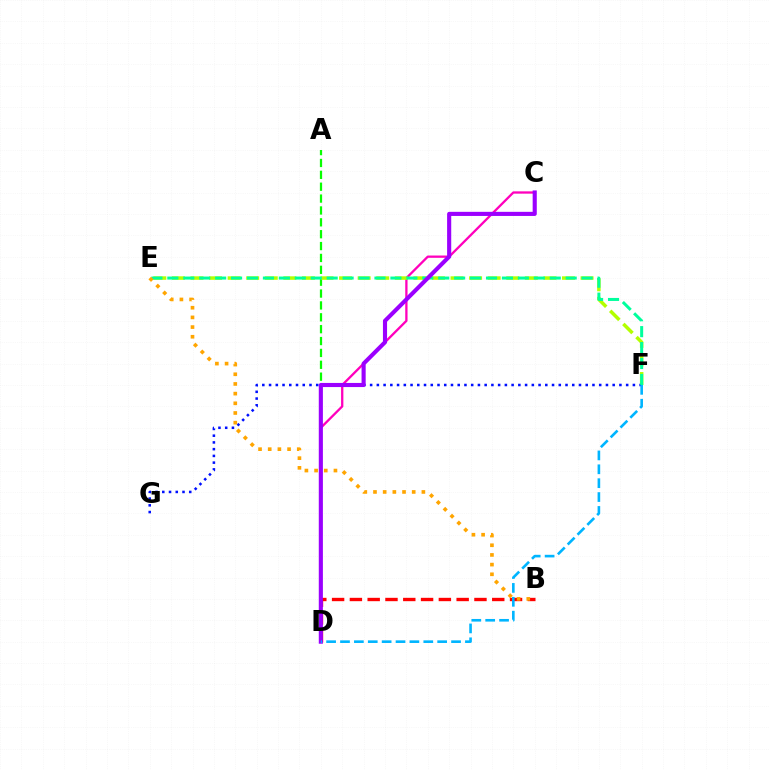{('C', 'D'): [{'color': '#ff00bd', 'line_style': 'solid', 'thickness': 1.65}, {'color': '#9b00ff', 'line_style': 'solid', 'thickness': 2.96}], ('A', 'D'): [{'color': '#08ff00', 'line_style': 'dashed', 'thickness': 1.61}], ('B', 'D'): [{'color': '#ff0000', 'line_style': 'dashed', 'thickness': 2.42}], ('E', 'F'): [{'color': '#b3ff00', 'line_style': 'dashed', 'thickness': 2.52}, {'color': '#00ff9d', 'line_style': 'dashed', 'thickness': 2.16}], ('F', 'G'): [{'color': '#0010ff', 'line_style': 'dotted', 'thickness': 1.83}], ('D', 'F'): [{'color': '#00b5ff', 'line_style': 'dashed', 'thickness': 1.89}], ('B', 'E'): [{'color': '#ffa500', 'line_style': 'dotted', 'thickness': 2.63}]}